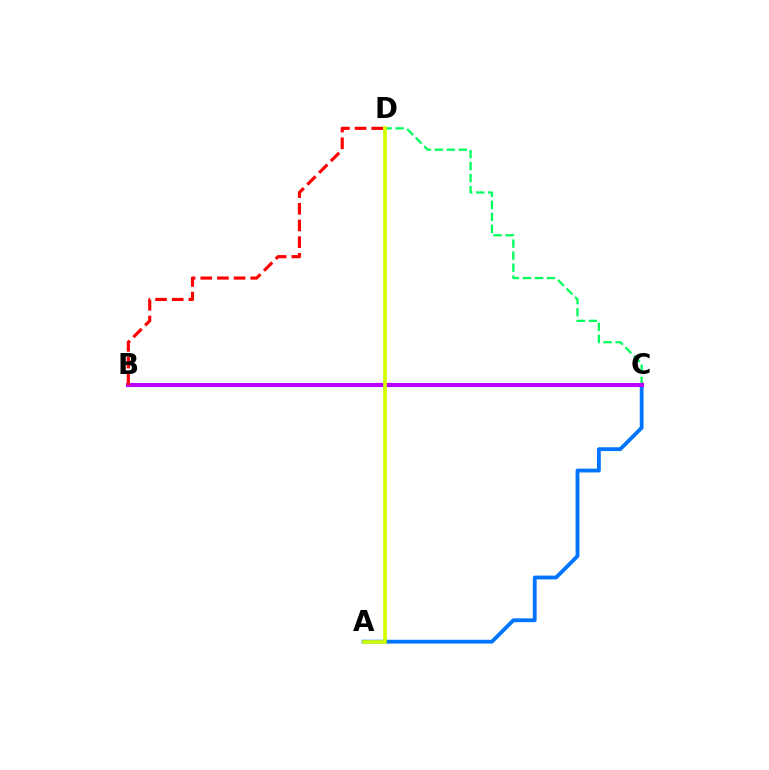{('A', 'C'): [{'color': '#0074ff', 'line_style': 'solid', 'thickness': 2.74}], ('C', 'D'): [{'color': '#00ff5c', 'line_style': 'dashed', 'thickness': 1.63}], ('B', 'C'): [{'color': '#b900ff', 'line_style': 'solid', 'thickness': 2.95}], ('A', 'D'): [{'color': '#d1ff00', 'line_style': 'solid', 'thickness': 2.66}], ('B', 'D'): [{'color': '#ff0000', 'line_style': 'dashed', 'thickness': 2.26}]}